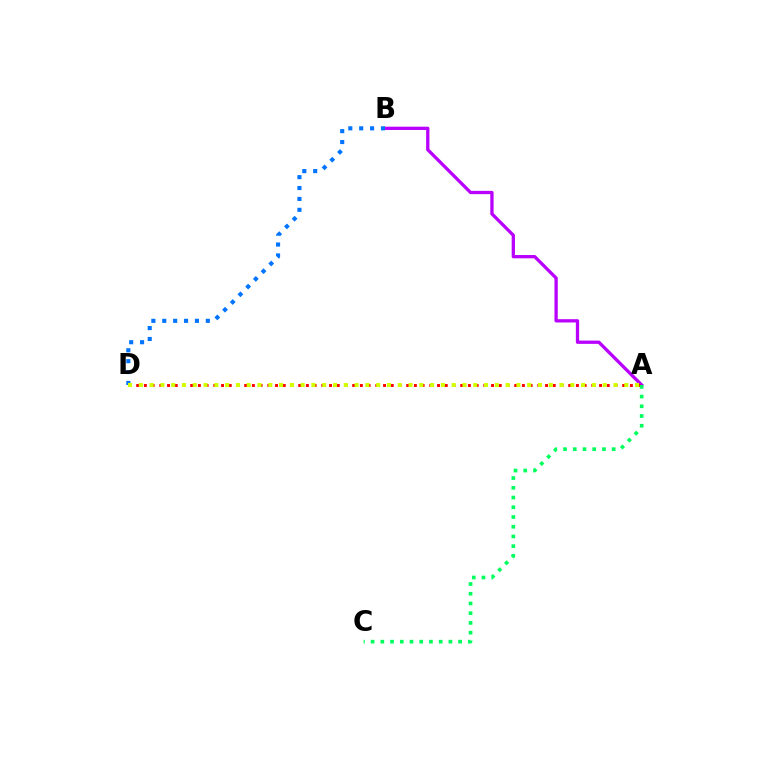{('A', 'B'): [{'color': '#b900ff', 'line_style': 'solid', 'thickness': 2.37}], ('A', 'D'): [{'color': '#ff0000', 'line_style': 'dotted', 'thickness': 2.1}, {'color': '#d1ff00', 'line_style': 'dotted', 'thickness': 2.93}], ('A', 'C'): [{'color': '#00ff5c', 'line_style': 'dotted', 'thickness': 2.64}], ('B', 'D'): [{'color': '#0074ff', 'line_style': 'dotted', 'thickness': 2.96}]}